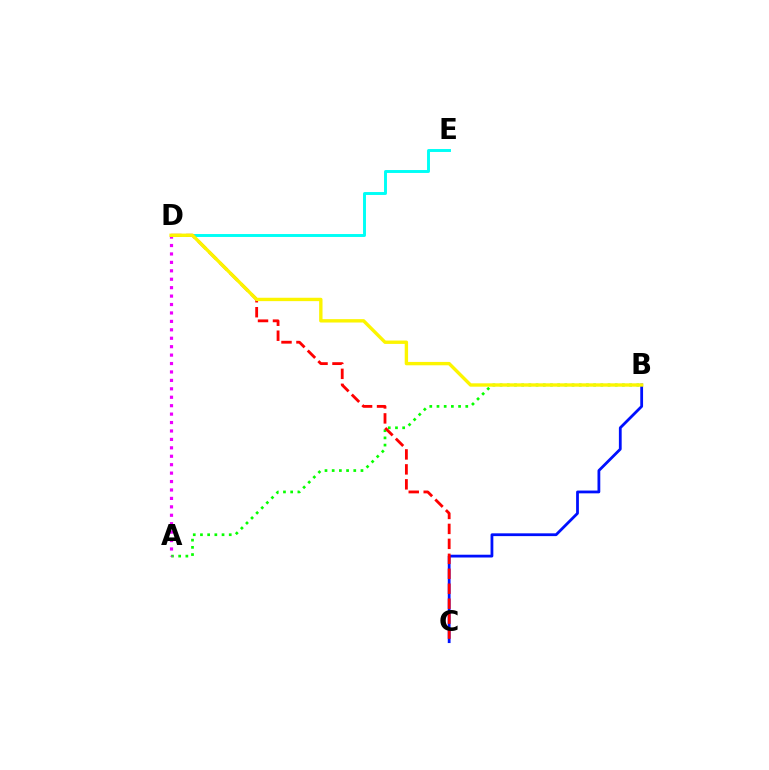{('D', 'E'): [{'color': '#00fff6', 'line_style': 'solid', 'thickness': 2.11}], ('A', 'B'): [{'color': '#08ff00', 'line_style': 'dotted', 'thickness': 1.96}], ('B', 'C'): [{'color': '#0010ff', 'line_style': 'solid', 'thickness': 2.01}], ('C', 'D'): [{'color': '#ff0000', 'line_style': 'dashed', 'thickness': 2.03}], ('A', 'D'): [{'color': '#ee00ff', 'line_style': 'dotted', 'thickness': 2.29}], ('B', 'D'): [{'color': '#fcf500', 'line_style': 'solid', 'thickness': 2.43}]}